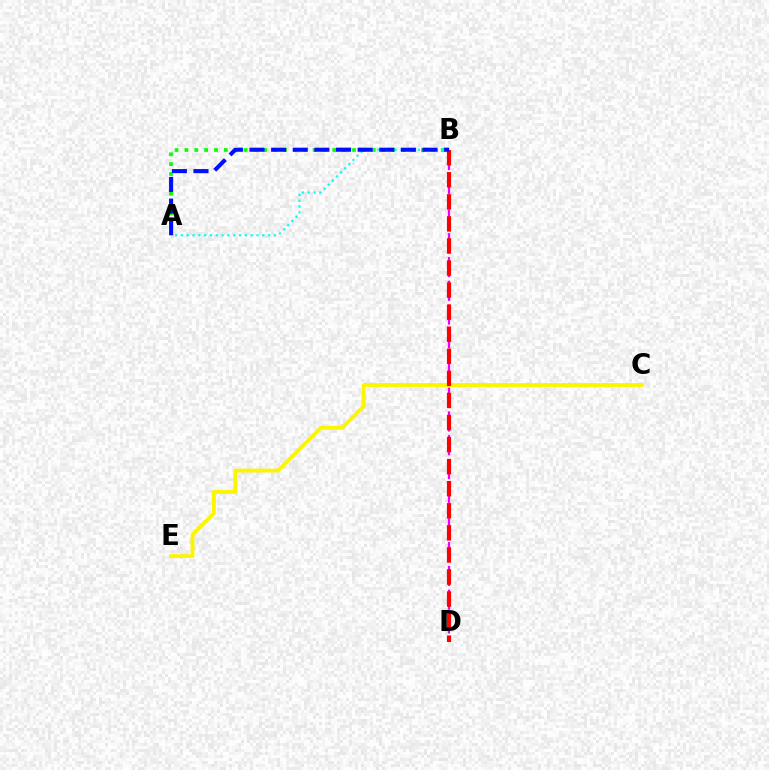{('B', 'D'): [{'color': '#ee00ff', 'line_style': 'dashed', 'thickness': 1.61}, {'color': '#ff0000', 'line_style': 'dashed', 'thickness': 3.0}], ('A', 'B'): [{'color': '#08ff00', 'line_style': 'dotted', 'thickness': 2.68}, {'color': '#00fff6', 'line_style': 'dotted', 'thickness': 1.58}, {'color': '#0010ff', 'line_style': 'dashed', 'thickness': 2.94}], ('C', 'E'): [{'color': '#fcf500', 'line_style': 'solid', 'thickness': 2.77}]}